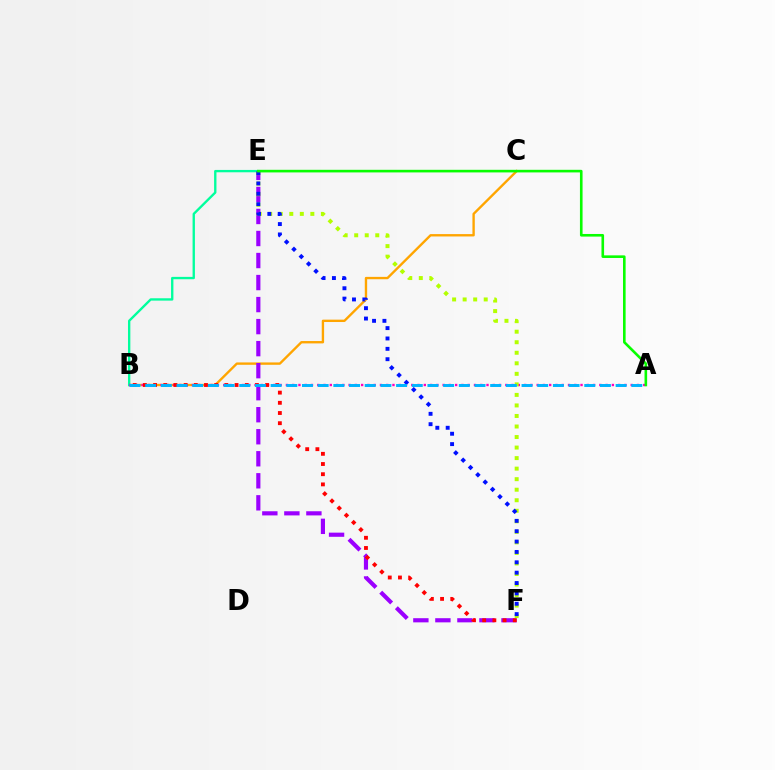{('B', 'C'): [{'color': '#ffa500', 'line_style': 'solid', 'thickness': 1.7}], ('E', 'F'): [{'color': '#9b00ff', 'line_style': 'dashed', 'thickness': 2.99}, {'color': '#b3ff00', 'line_style': 'dotted', 'thickness': 2.86}, {'color': '#0010ff', 'line_style': 'dotted', 'thickness': 2.82}], ('B', 'E'): [{'color': '#00ff9d', 'line_style': 'solid', 'thickness': 1.69}], ('A', 'B'): [{'color': '#ff00bd', 'line_style': 'dotted', 'thickness': 1.7}, {'color': '#00b5ff', 'line_style': 'dashed', 'thickness': 2.13}], ('B', 'F'): [{'color': '#ff0000', 'line_style': 'dotted', 'thickness': 2.77}], ('A', 'E'): [{'color': '#08ff00', 'line_style': 'solid', 'thickness': 1.88}]}